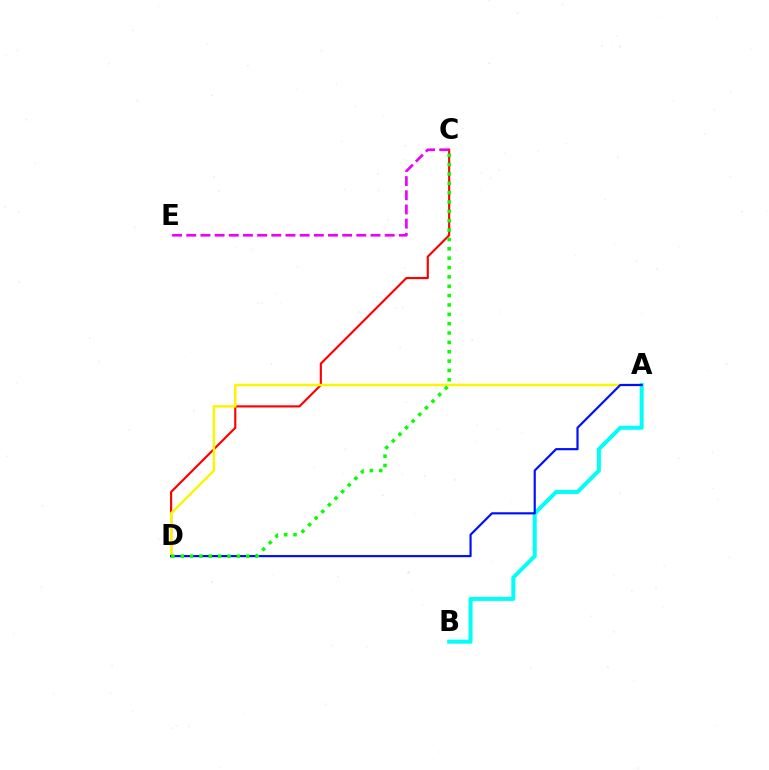{('C', 'D'): [{'color': '#ff0000', 'line_style': 'solid', 'thickness': 1.55}, {'color': '#08ff00', 'line_style': 'dotted', 'thickness': 2.54}], ('A', 'D'): [{'color': '#fcf500', 'line_style': 'solid', 'thickness': 1.77}, {'color': '#0010ff', 'line_style': 'solid', 'thickness': 1.57}], ('A', 'B'): [{'color': '#00fff6', 'line_style': 'solid', 'thickness': 2.88}], ('C', 'E'): [{'color': '#ee00ff', 'line_style': 'dashed', 'thickness': 1.93}]}